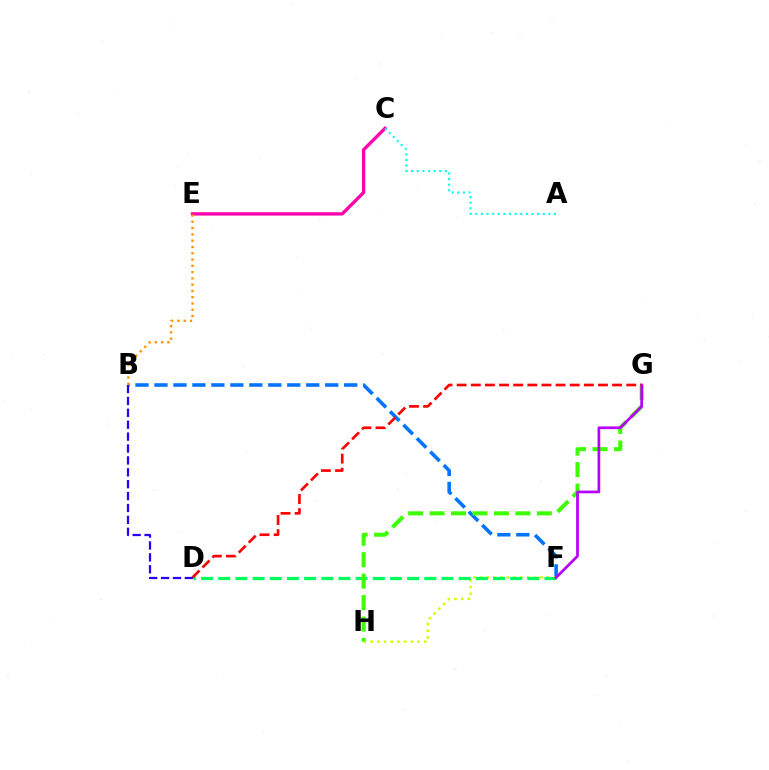{('B', 'F'): [{'color': '#0074ff', 'line_style': 'dashed', 'thickness': 2.58}], ('F', 'H'): [{'color': '#d1ff00', 'line_style': 'dotted', 'thickness': 1.82}], ('D', 'F'): [{'color': '#00ff5c', 'line_style': 'dashed', 'thickness': 2.33}], ('C', 'E'): [{'color': '#ff00ac', 'line_style': 'solid', 'thickness': 2.39}], ('G', 'H'): [{'color': '#3dff00', 'line_style': 'dashed', 'thickness': 2.91}], ('F', 'G'): [{'color': '#b900ff', 'line_style': 'solid', 'thickness': 1.97}], ('B', 'D'): [{'color': '#2500ff', 'line_style': 'dashed', 'thickness': 1.62}], ('B', 'E'): [{'color': '#ff9400', 'line_style': 'dotted', 'thickness': 1.71}], ('D', 'G'): [{'color': '#ff0000', 'line_style': 'dashed', 'thickness': 1.92}], ('A', 'C'): [{'color': '#00fff6', 'line_style': 'dotted', 'thickness': 1.53}]}